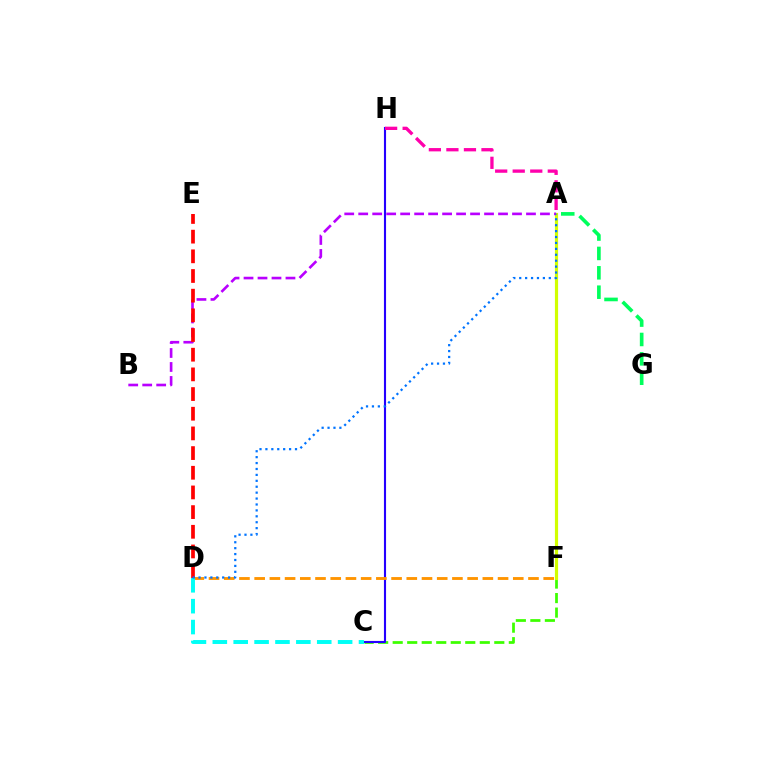{('C', 'F'): [{'color': '#3dff00', 'line_style': 'dashed', 'thickness': 1.97}], ('C', 'H'): [{'color': '#2500ff', 'line_style': 'solid', 'thickness': 1.52}], ('A', 'H'): [{'color': '#ff00ac', 'line_style': 'dashed', 'thickness': 2.38}], ('A', 'F'): [{'color': '#d1ff00', 'line_style': 'solid', 'thickness': 2.29}], ('D', 'F'): [{'color': '#ff9400', 'line_style': 'dashed', 'thickness': 2.07}], ('A', 'G'): [{'color': '#00ff5c', 'line_style': 'dashed', 'thickness': 2.63}], ('A', 'B'): [{'color': '#b900ff', 'line_style': 'dashed', 'thickness': 1.9}], ('D', 'E'): [{'color': '#ff0000', 'line_style': 'dashed', 'thickness': 2.67}], ('C', 'D'): [{'color': '#00fff6', 'line_style': 'dashed', 'thickness': 2.84}], ('A', 'D'): [{'color': '#0074ff', 'line_style': 'dotted', 'thickness': 1.61}]}